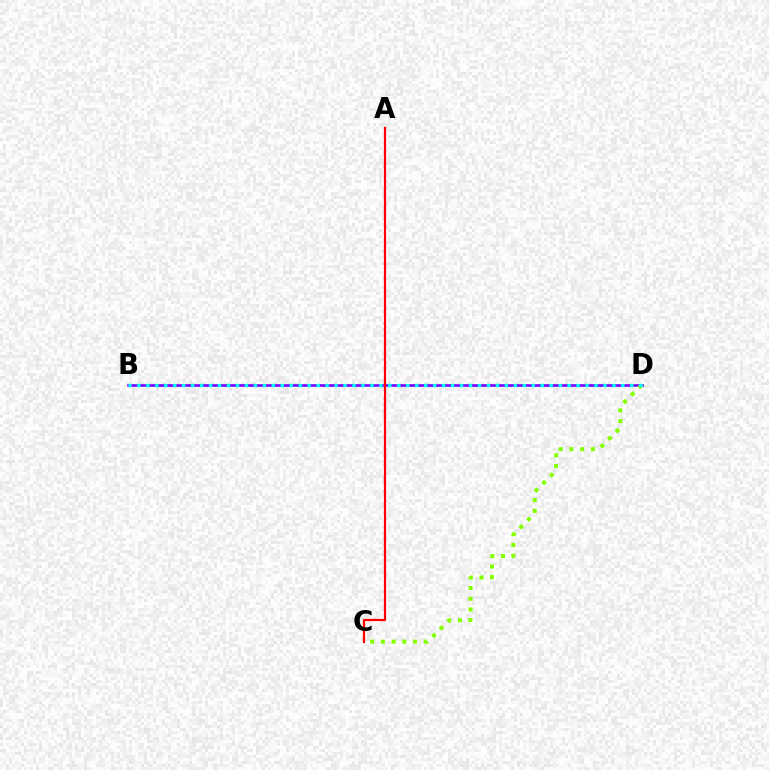{('B', 'D'): [{'color': '#7200ff', 'line_style': 'solid', 'thickness': 1.87}, {'color': '#00fff6', 'line_style': 'dotted', 'thickness': 2.44}], ('A', 'C'): [{'color': '#ff0000', 'line_style': 'solid', 'thickness': 1.6}], ('C', 'D'): [{'color': '#84ff00', 'line_style': 'dotted', 'thickness': 2.92}]}